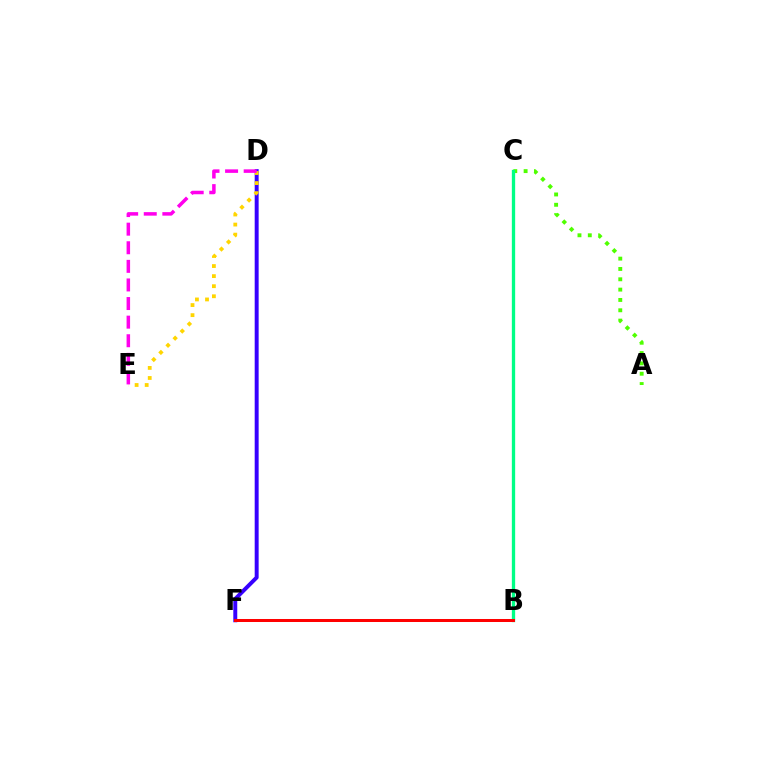{('B', 'F'): [{'color': '#009eff', 'line_style': 'dashed', 'thickness': 1.99}, {'color': '#ff0000', 'line_style': 'solid', 'thickness': 2.16}], ('D', 'F'): [{'color': '#3700ff', 'line_style': 'solid', 'thickness': 2.84}], ('A', 'C'): [{'color': '#4fff00', 'line_style': 'dotted', 'thickness': 2.81}], ('B', 'C'): [{'color': '#00ff86', 'line_style': 'solid', 'thickness': 2.38}], ('D', 'E'): [{'color': '#ffd500', 'line_style': 'dotted', 'thickness': 2.74}, {'color': '#ff00ed', 'line_style': 'dashed', 'thickness': 2.53}]}